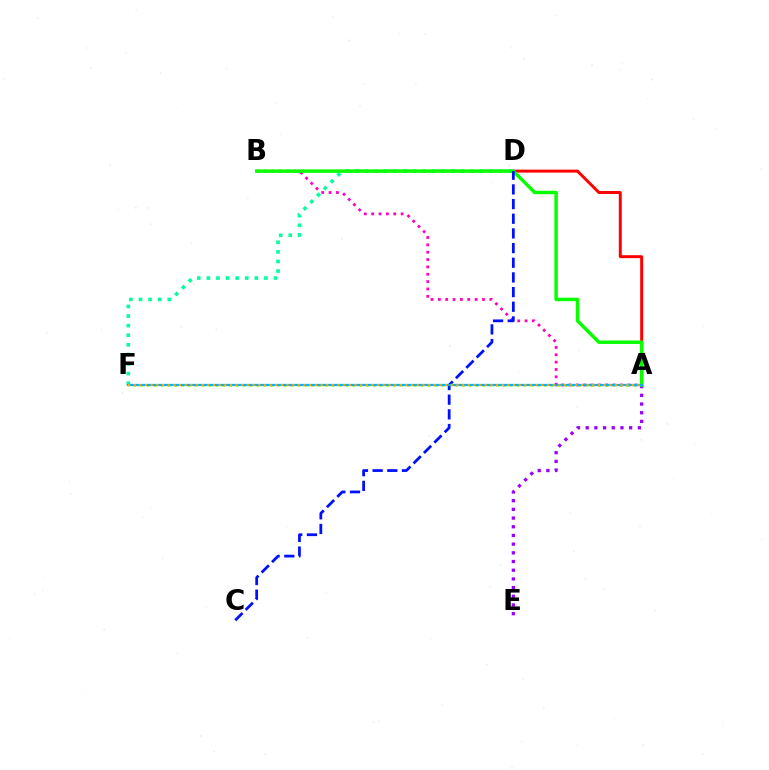{('A', 'B'): [{'color': '#ff00bd', 'line_style': 'dotted', 'thickness': 2.0}, {'color': '#08ff00', 'line_style': 'solid', 'thickness': 2.5}], ('A', 'F'): [{'color': '#b3ff00', 'line_style': 'dotted', 'thickness': 1.86}, {'color': '#00b5ff', 'line_style': 'solid', 'thickness': 1.63}, {'color': '#ffa500', 'line_style': 'dotted', 'thickness': 1.54}], ('A', 'D'): [{'color': '#ff0000', 'line_style': 'solid', 'thickness': 2.14}], ('A', 'E'): [{'color': '#9b00ff', 'line_style': 'dotted', 'thickness': 2.36}], ('D', 'F'): [{'color': '#00ff9d', 'line_style': 'dotted', 'thickness': 2.61}], ('C', 'D'): [{'color': '#0010ff', 'line_style': 'dashed', 'thickness': 1.99}]}